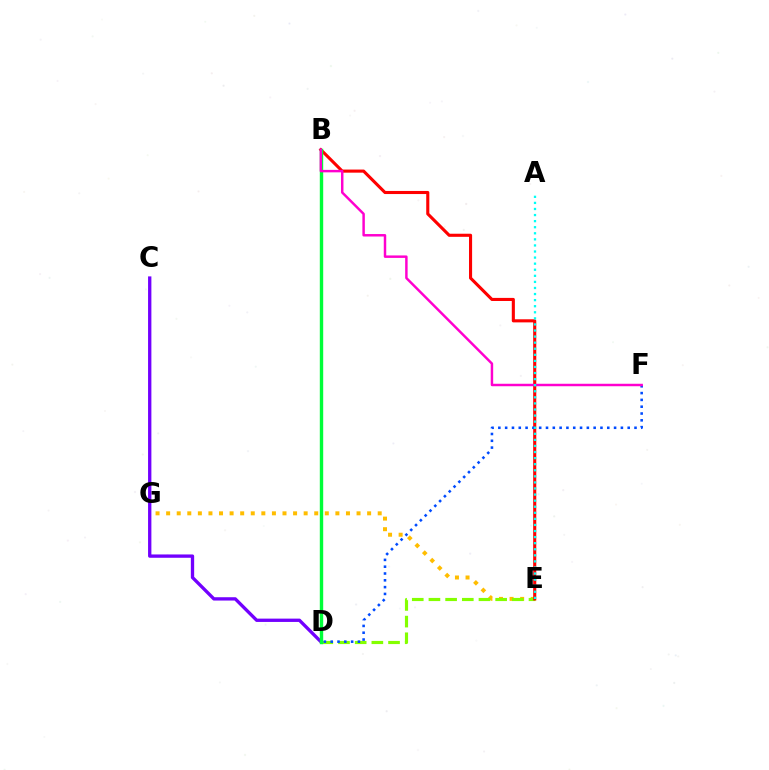{('E', 'G'): [{'color': '#ffbd00', 'line_style': 'dotted', 'thickness': 2.87}], ('C', 'D'): [{'color': '#7200ff', 'line_style': 'solid', 'thickness': 2.39}], ('D', 'E'): [{'color': '#84ff00', 'line_style': 'dashed', 'thickness': 2.27}], ('B', 'E'): [{'color': '#ff0000', 'line_style': 'solid', 'thickness': 2.23}], ('D', 'F'): [{'color': '#004bff', 'line_style': 'dotted', 'thickness': 1.85}], ('B', 'D'): [{'color': '#00ff39', 'line_style': 'solid', 'thickness': 2.45}], ('B', 'F'): [{'color': '#ff00cf', 'line_style': 'solid', 'thickness': 1.78}], ('A', 'E'): [{'color': '#00fff6', 'line_style': 'dotted', 'thickness': 1.65}]}